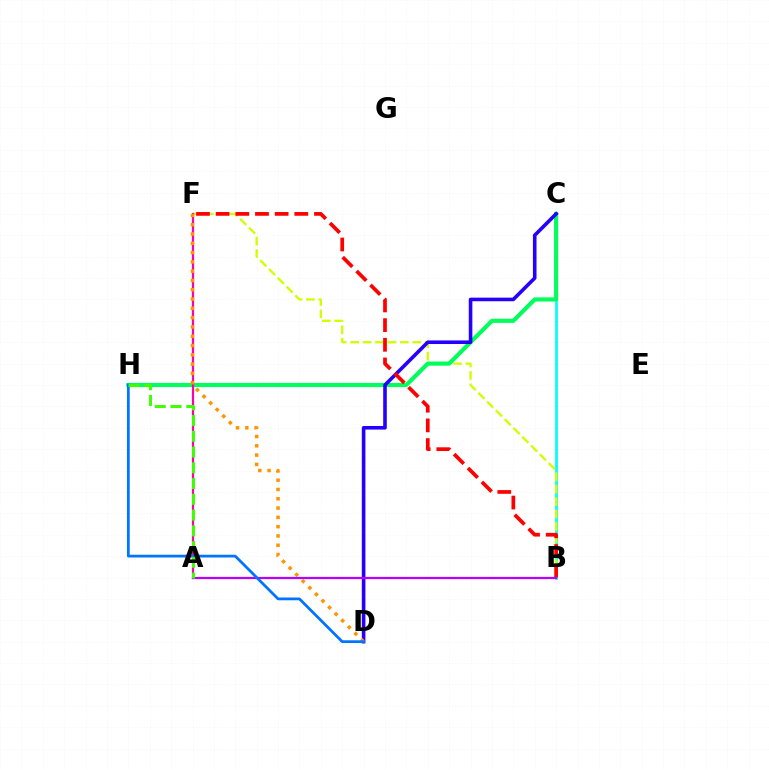{('B', 'C'): [{'color': '#00fff6', 'line_style': 'solid', 'thickness': 1.97}], ('B', 'F'): [{'color': '#d1ff00', 'line_style': 'dashed', 'thickness': 1.69}, {'color': '#ff0000', 'line_style': 'dashed', 'thickness': 2.67}], ('C', 'H'): [{'color': '#00ff5c', 'line_style': 'solid', 'thickness': 2.98}], ('C', 'D'): [{'color': '#2500ff', 'line_style': 'solid', 'thickness': 2.59}], ('A', 'F'): [{'color': '#ff00ac', 'line_style': 'solid', 'thickness': 1.57}], ('D', 'F'): [{'color': '#ff9400', 'line_style': 'dotted', 'thickness': 2.53}], ('A', 'B'): [{'color': '#b900ff', 'line_style': 'solid', 'thickness': 1.61}], ('D', 'H'): [{'color': '#0074ff', 'line_style': 'solid', 'thickness': 1.99}], ('A', 'H'): [{'color': '#3dff00', 'line_style': 'dashed', 'thickness': 2.14}]}